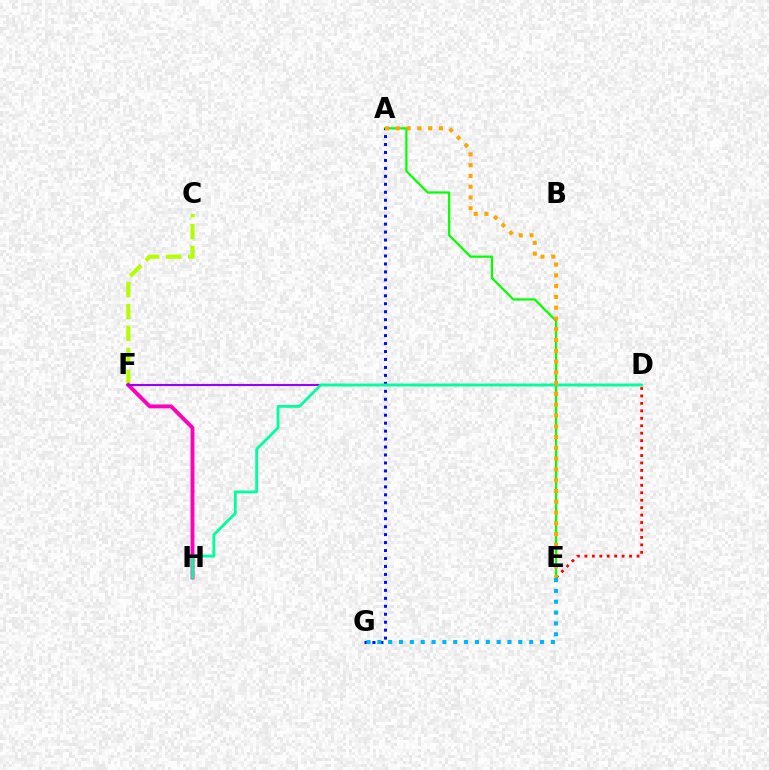{('C', 'F'): [{'color': '#b3ff00', 'line_style': 'dashed', 'thickness': 2.98}], ('F', 'H'): [{'color': '#ff00bd', 'line_style': 'solid', 'thickness': 2.79}], ('D', 'E'): [{'color': '#ff0000', 'line_style': 'dotted', 'thickness': 2.02}], ('D', 'F'): [{'color': '#9b00ff', 'line_style': 'solid', 'thickness': 1.51}], ('A', 'E'): [{'color': '#08ff00', 'line_style': 'solid', 'thickness': 1.61}, {'color': '#ffa500', 'line_style': 'dotted', 'thickness': 2.93}], ('A', 'G'): [{'color': '#0010ff', 'line_style': 'dotted', 'thickness': 2.16}], ('D', 'H'): [{'color': '#00ff9d', 'line_style': 'solid', 'thickness': 2.04}], ('E', 'G'): [{'color': '#00b5ff', 'line_style': 'dotted', 'thickness': 2.95}]}